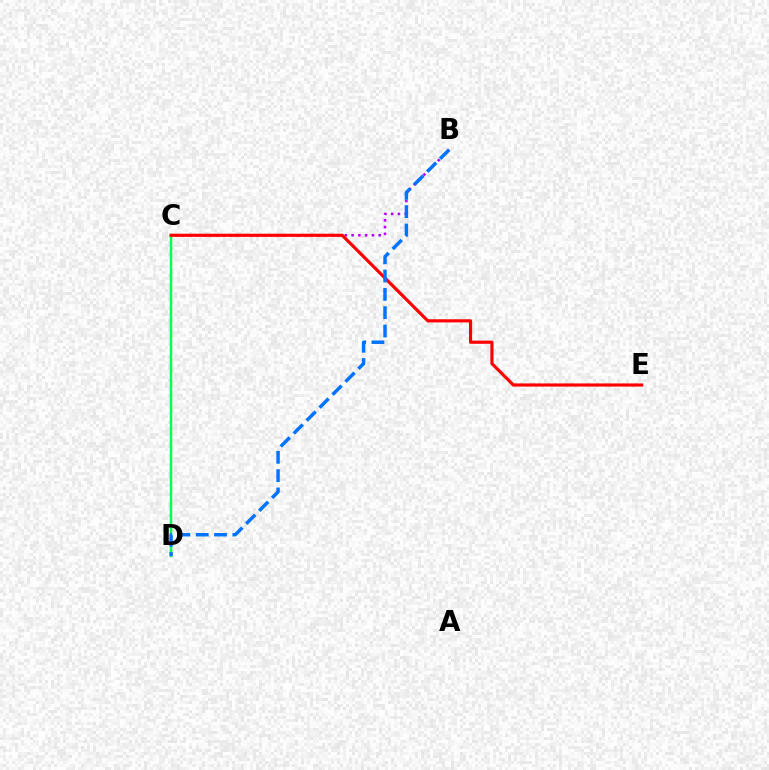{('C', 'D'): [{'color': '#d1ff00', 'line_style': 'dashed', 'thickness': 1.63}, {'color': '#00ff5c', 'line_style': 'solid', 'thickness': 1.78}], ('B', 'C'): [{'color': '#b900ff', 'line_style': 'dotted', 'thickness': 1.84}], ('C', 'E'): [{'color': '#ff0000', 'line_style': 'solid', 'thickness': 2.26}], ('B', 'D'): [{'color': '#0074ff', 'line_style': 'dashed', 'thickness': 2.49}]}